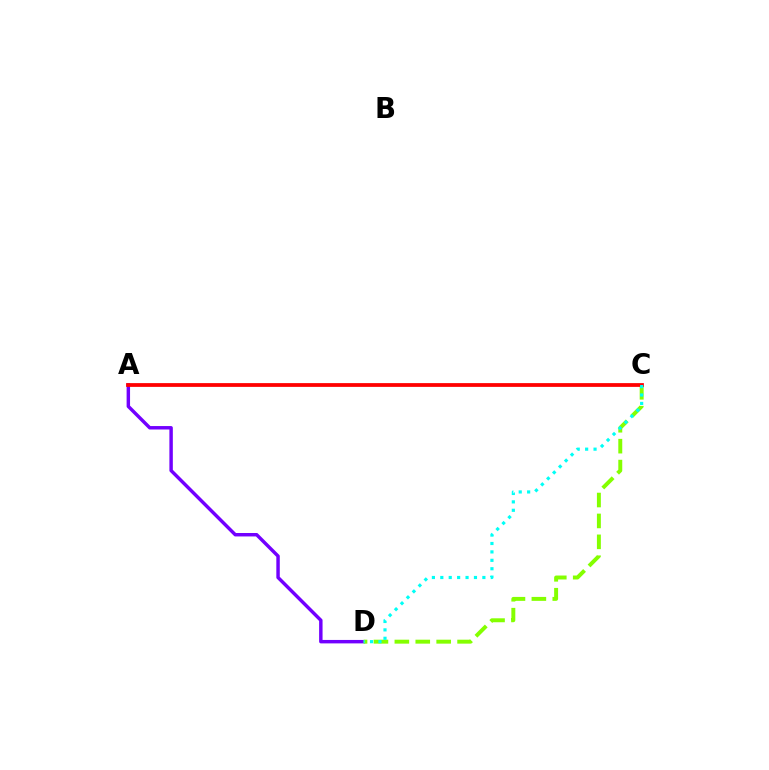{('A', 'D'): [{'color': '#7200ff', 'line_style': 'solid', 'thickness': 2.48}], ('C', 'D'): [{'color': '#84ff00', 'line_style': 'dashed', 'thickness': 2.84}, {'color': '#00fff6', 'line_style': 'dotted', 'thickness': 2.29}], ('A', 'C'): [{'color': '#ff0000', 'line_style': 'solid', 'thickness': 2.71}]}